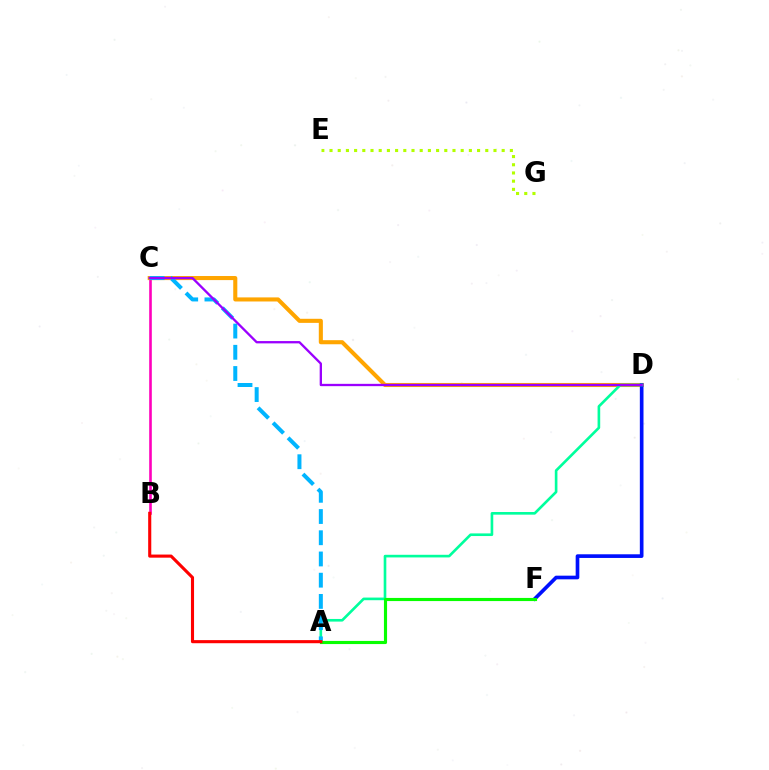{('B', 'C'): [{'color': '#ff00bd', 'line_style': 'solid', 'thickness': 1.88}], ('C', 'D'): [{'color': '#ffa500', 'line_style': 'solid', 'thickness': 2.94}, {'color': '#9b00ff', 'line_style': 'solid', 'thickness': 1.67}], ('E', 'G'): [{'color': '#b3ff00', 'line_style': 'dotted', 'thickness': 2.23}], ('D', 'F'): [{'color': '#0010ff', 'line_style': 'solid', 'thickness': 2.64}], ('A', 'D'): [{'color': '#00ff9d', 'line_style': 'solid', 'thickness': 1.9}], ('A', 'C'): [{'color': '#00b5ff', 'line_style': 'dashed', 'thickness': 2.88}], ('A', 'F'): [{'color': '#08ff00', 'line_style': 'solid', 'thickness': 2.26}], ('A', 'B'): [{'color': '#ff0000', 'line_style': 'solid', 'thickness': 2.23}]}